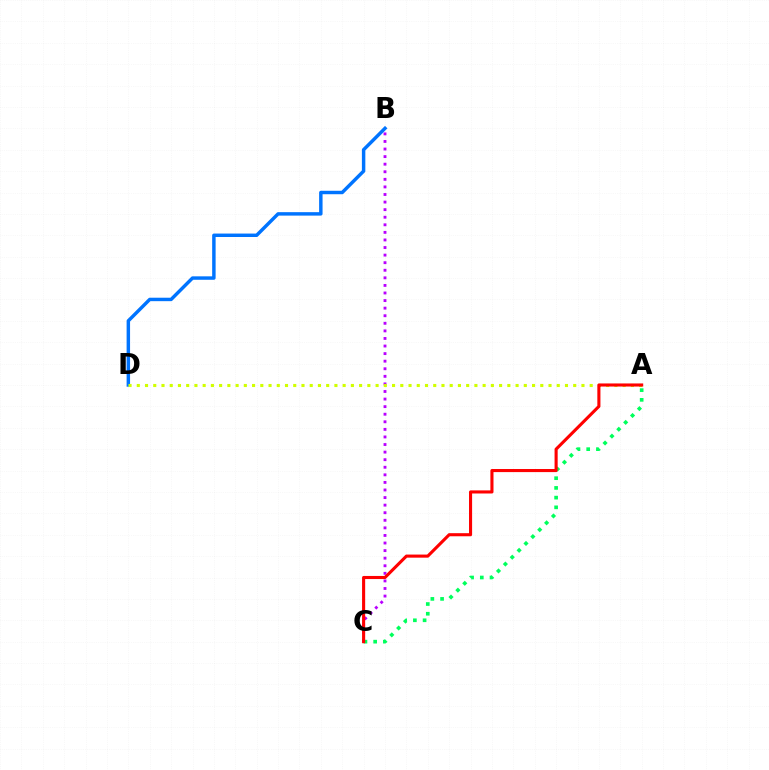{('B', 'C'): [{'color': '#b900ff', 'line_style': 'dotted', 'thickness': 2.06}], ('B', 'D'): [{'color': '#0074ff', 'line_style': 'solid', 'thickness': 2.48}], ('A', 'D'): [{'color': '#d1ff00', 'line_style': 'dotted', 'thickness': 2.24}], ('A', 'C'): [{'color': '#00ff5c', 'line_style': 'dotted', 'thickness': 2.64}, {'color': '#ff0000', 'line_style': 'solid', 'thickness': 2.23}]}